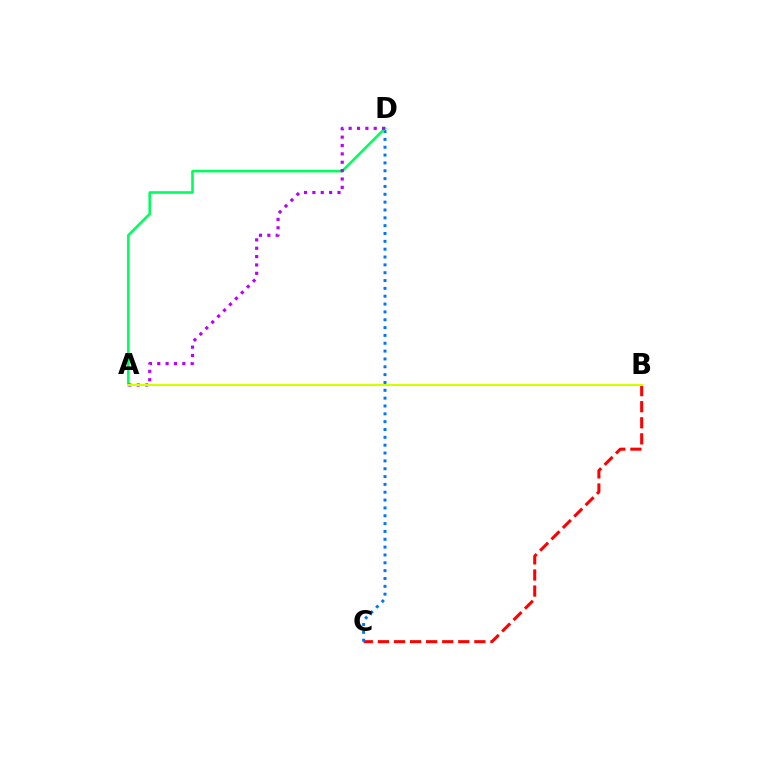{('B', 'C'): [{'color': '#ff0000', 'line_style': 'dashed', 'thickness': 2.18}], ('C', 'D'): [{'color': '#0074ff', 'line_style': 'dotted', 'thickness': 2.13}], ('A', 'D'): [{'color': '#00ff5c', 'line_style': 'solid', 'thickness': 1.86}, {'color': '#b900ff', 'line_style': 'dotted', 'thickness': 2.27}], ('A', 'B'): [{'color': '#d1ff00', 'line_style': 'solid', 'thickness': 1.52}]}